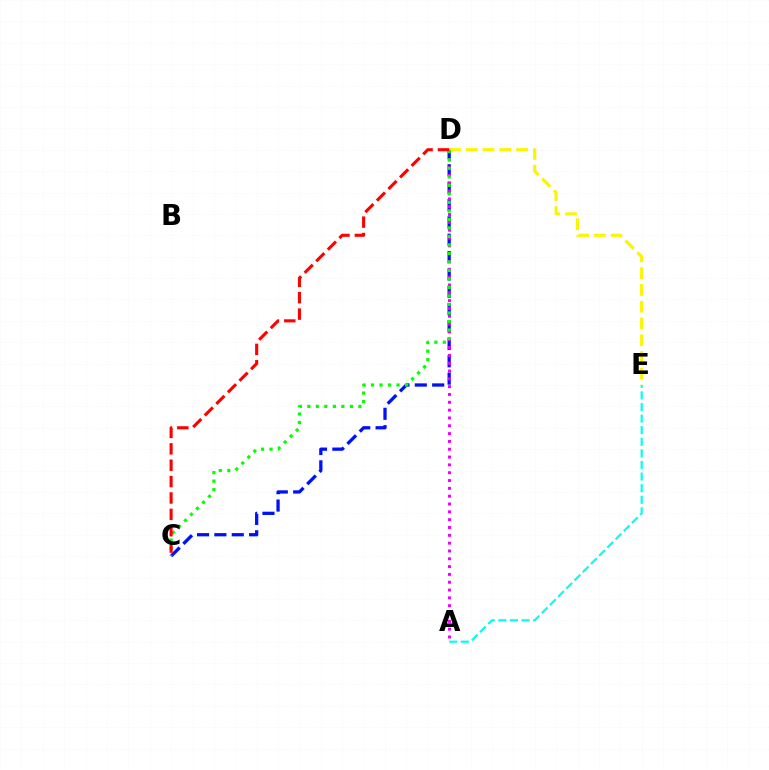{('C', 'D'): [{'color': '#0010ff', 'line_style': 'dashed', 'thickness': 2.36}, {'color': '#08ff00', 'line_style': 'dotted', 'thickness': 2.31}, {'color': '#ff0000', 'line_style': 'dashed', 'thickness': 2.23}], ('D', 'E'): [{'color': '#fcf500', 'line_style': 'dashed', 'thickness': 2.28}], ('A', 'D'): [{'color': '#ee00ff', 'line_style': 'dotted', 'thickness': 2.13}], ('A', 'E'): [{'color': '#00fff6', 'line_style': 'dashed', 'thickness': 1.58}]}